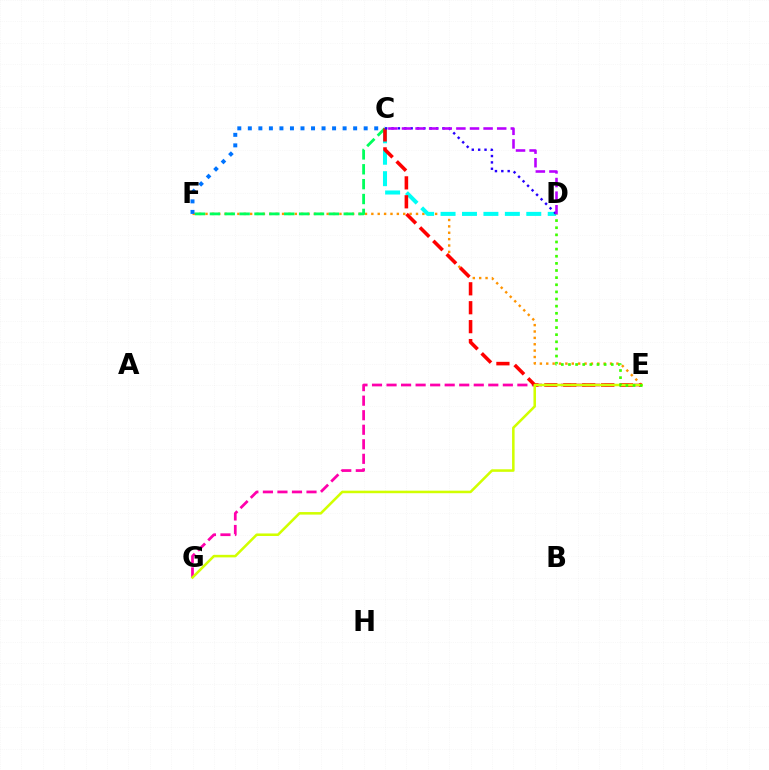{('E', 'F'): [{'color': '#ff9400', 'line_style': 'dotted', 'thickness': 1.73}], ('E', 'G'): [{'color': '#ff00ac', 'line_style': 'dashed', 'thickness': 1.97}, {'color': '#d1ff00', 'line_style': 'solid', 'thickness': 1.83}], ('C', 'D'): [{'color': '#00fff6', 'line_style': 'dashed', 'thickness': 2.91}, {'color': '#2500ff', 'line_style': 'dotted', 'thickness': 1.73}, {'color': '#b900ff', 'line_style': 'dashed', 'thickness': 1.85}], ('C', 'F'): [{'color': '#00ff5c', 'line_style': 'dashed', 'thickness': 2.02}, {'color': '#0074ff', 'line_style': 'dotted', 'thickness': 2.86}], ('C', 'E'): [{'color': '#ff0000', 'line_style': 'dashed', 'thickness': 2.57}], ('D', 'E'): [{'color': '#3dff00', 'line_style': 'dotted', 'thickness': 1.94}]}